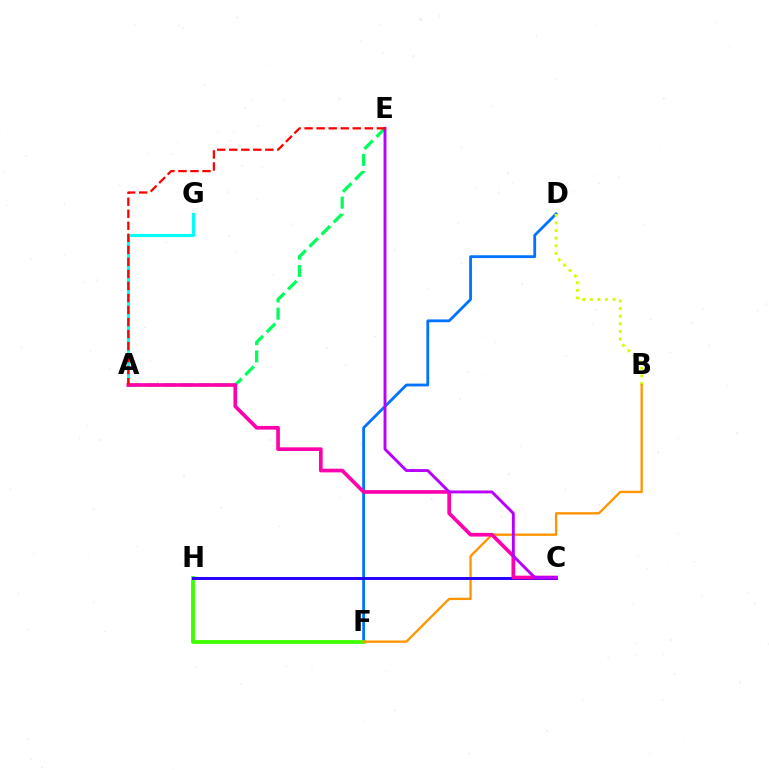{('D', 'F'): [{'color': '#0074ff', 'line_style': 'solid', 'thickness': 2.02}], ('B', 'D'): [{'color': '#d1ff00', 'line_style': 'dotted', 'thickness': 2.07}], ('A', 'G'): [{'color': '#00fff6', 'line_style': 'solid', 'thickness': 2.27}], ('F', 'H'): [{'color': '#3dff00', 'line_style': 'solid', 'thickness': 2.75}], ('A', 'E'): [{'color': '#00ff5c', 'line_style': 'dashed', 'thickness': 2.34}, {'color': '#ff0000', 'line_style': 'dashed', 'thickness': 1.63}], ('B', 'F'): [{'color': '#ff9400', 'line_style': 'solid', 'thickness': 1.67}], ('C', 'H'): [{'color': '#2500ff', 'line_style': 'solid', 'thickness': 2.11}], ('A', 'C'): [{'color': '#ff00ac', 'line_style': 'solid', 'thickness': 2.64}], ('C', 'E'): [{'color': '#b900ff', 'line_style': 'solid', 'thickness': 2.09}]}